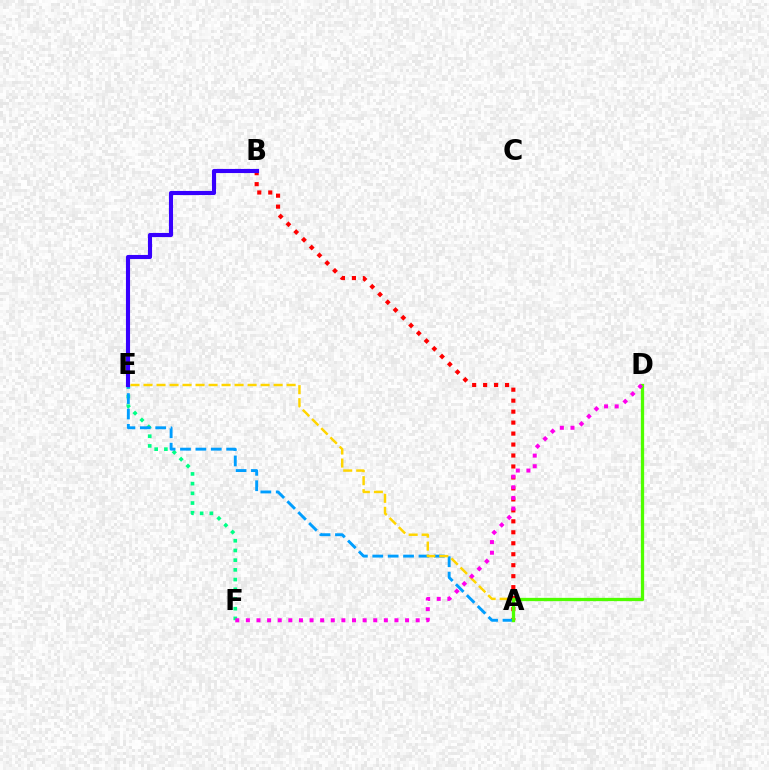{('E', 'F'): [{'color': '#00ff86', 'line_style': 'dotted', 'thickness': 2.64}], ('A', 'B'): [{'color': '#ff0000', 'line_style': 'dotted', 'thickness': 2.98}], ('A', 'E'): [{'color': '#009eff', 'line_style': 'dashed', 'thickness': 2.09}, {'color': '#ffd500', 'line_style': 'dashed', 'thickness': 1.77}], ('B', 'E'): [{'color': '#3700ff', 'line_style': 'solid', 'thickness': 2.96}], ('A', 'D'): [{'color': '#4fff00', 'line_style': 'solid', 'thickness': 2.36}], ('D', 'F'): [{'color': '#ff00ed', 'line_style': 'dotted', 'thickness': 2.88}]}